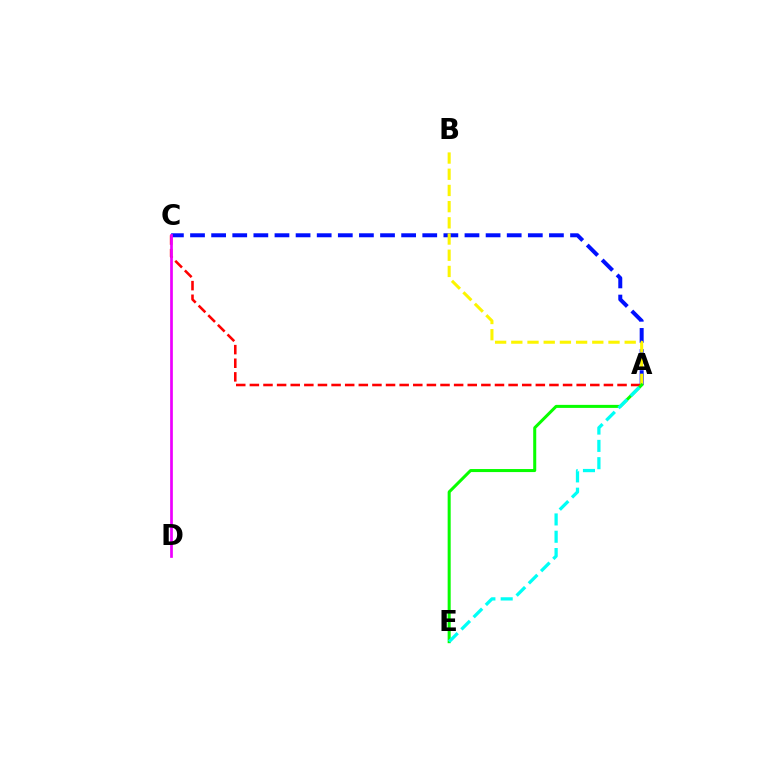{('A', 'C'): [{'color': '#0010ff', 'line_style': 'dashed', 'thickness': 2.87}, {'color': '#ff0000', 'line_style': 'dashed', 'thickness': 1.85}], ('A', 'B'): [{'color': '#fcf500', 'line_style': 'dashed', 'thickness': 2.2}], ('C', 'D'): [{'color': '#ee00ff', 'line_style': 'solid', 'thickness': 1.95}], ('A', 'E'): [{'color': '#08ff00', 'line_style': 'solid', 'thickness': 2.18}, {'color': '#00fff6', 'line_style': 'dashed', 'thickness': 2.35}]}